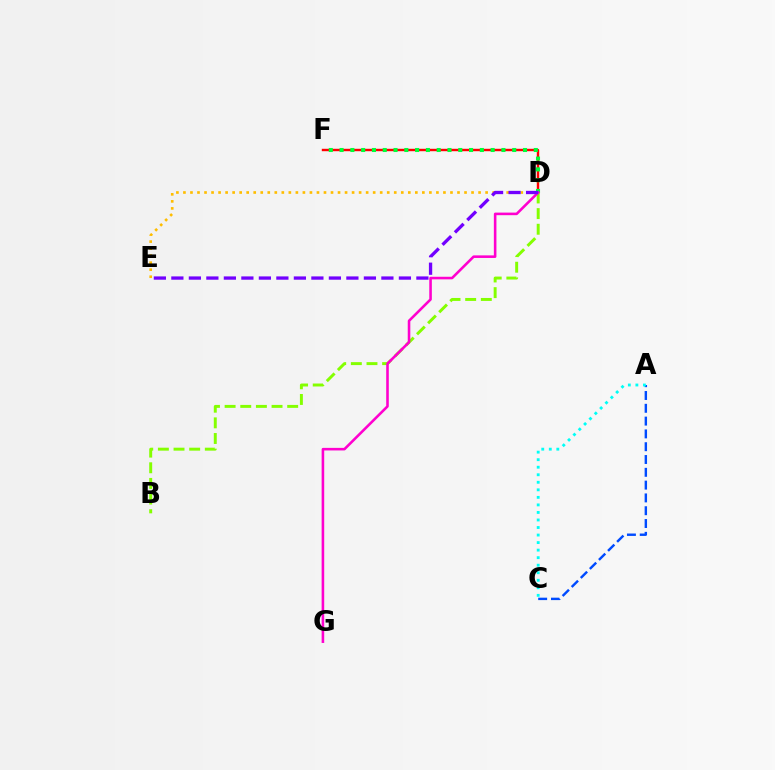{('A', 'C'): [{'color': '#004bff', 'line_style': 'dashed', 'thickness': 1.74}, {'color': '#00fff6', 'line_style': 'dotted', 'thickness': 2.05}], ('D', 'F'): [{'color': '#ff0000', 'line_style': 'solid', 'thickness': 1.74}, {'color': '#00ff39', 'line_style': 'dotted', 'thickness': 2.93}], ('D', 'E'): [{'color': '#ffbd00', 'line_style': 'dotted', 'thickness': 1.91}, {'color': '#7200ff', 'line_style': 'dashed', 'thickness': 2.38}], ('B', 'D'): [{'color': '#84ff00', 'line_style': 'dashed', 'thickness': 2.13}], ('D', 'G'): [{'color': '#ff00cf', 'line_style': 'solid', 'thickness': 1.86}]}